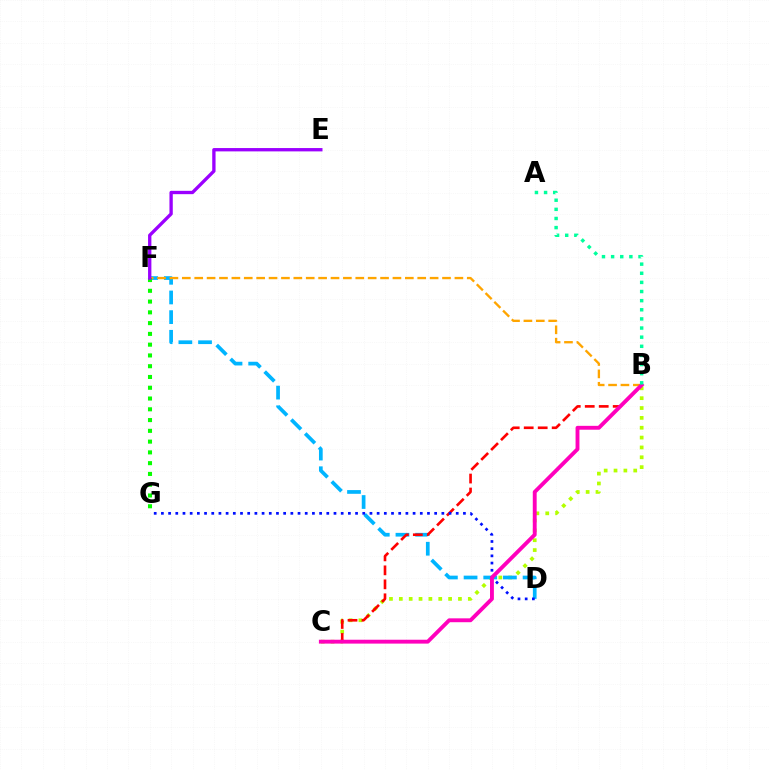{('B', 'C'): [{'color': '#b3ff00', 'line_style': 'dotted', 'thickness': 2.68}, {'color': '#ff0000', 'line_style': 'dashed', 'thickness': 1.9}, {'color': '#ff00bd', 'line_style': 'solid', 'thickness': 2.79}], ('D', 'F'): [{'color': '#00b5ff', 'line_style': 'dashed', 'thickness': 2.67}], ('B', 'F'): [{'color': '#ffa500', 'line_style': 'dashed', 'thickness': 1.68}], ('F', 'G'): [{'color': '#08ff00', 'line_style': 'dotted', 'thickness': 2.93}], ('D', 'G'): [{'color': '#0010ff', 'line_style': 'dotted', 'thickness': 1.95}], ('E', 'F'): [{'color': '#9b00ff', 'line_style': 'solid', 'thickness': 2.39}], ('A', 'B'): [{'color': '#00ff9d', 'line_style': 'dotted', 'thickness': 2.48}]}